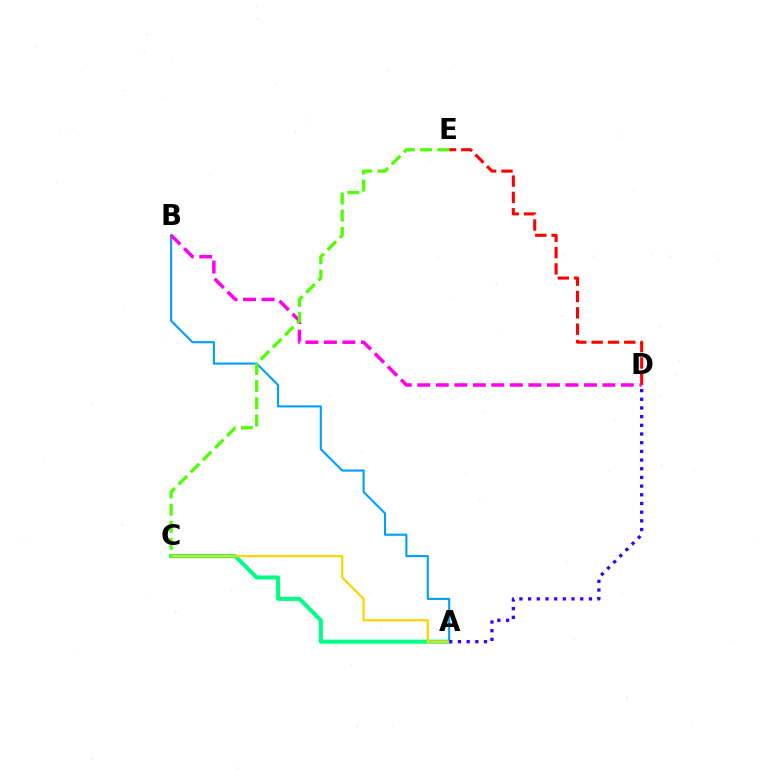{('D', 'E'): [{'color': '#ff0000', 'line_style': 'dashed', 'thickness': 2.22}], ('A', 'C'): [{'color': '#00ff86', 'line_style': 'solid', 'thickness': 2.92}, {'color': '#ffd500', 'line_style': 'solid', 'thickness': 1.62}], ('A', 'B'): [{'color': '#009eff', 'line_style': 'solid', 'thickness': 1.52}], ('A', 'D'): [{'color': '#3700ff', 'line_style': 'dotted', 'thickness': 2.36}], ('B', 'D'): [{'color': '#ff00ed', 'line_style': 'dashed', 'thickness': 2.52}], ('C', 'E'): [{'color': '#4fff00', 'line_style': 'dashed', 'thickness': 2.33}]}